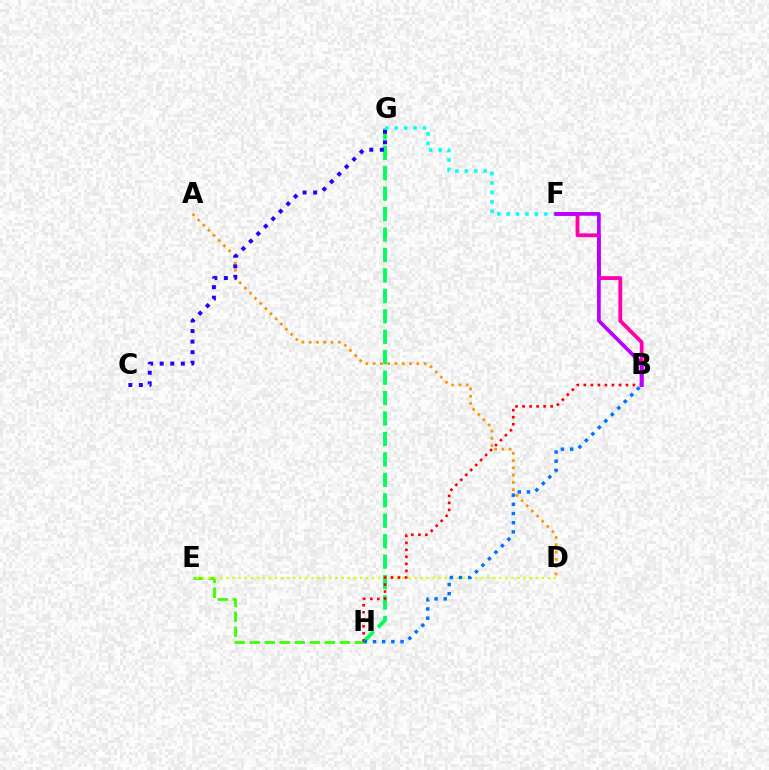{('A', 'D'): [{'color': '#ff9400', 'line_style': 'dotted', 'thickness': 1.98}], ('B', 'F'): [{'color': '#ff00ac', 'line_style': 'solid', 'thickness': 2.75}, {'color': '#b900ff', 'line_style': 'solid', 'thickness': 2.66}], ('E', 'H'): [{'color': '#3dff00', 'line_style': 'dashed', 'thickness': 2.04}], ('G', 'H'): [{'color': '#00ff5c', 'line_style': 'dashed', 'thickness': 2.78}], ('C', 'G'): [{'color': '#2500ff', 'line_style': 'dotted', 'thickness': 2.87}], ('D', 'E'): [{'color': '#d1ff00', 'line_style': 'dotted', 'thickness': 1.65}], ('B', 'H'): [{'color': '#ff0000', 'line_style': 'dotted', 'thickness': 1.91}, {'color': '#0074ff', 'line_style': 'dotted', 'thickness': 2.49}], ('F', 'G'): [{'color': '#00fff6', 'line_style': 'dotted', 'thickness': 2.56}]}